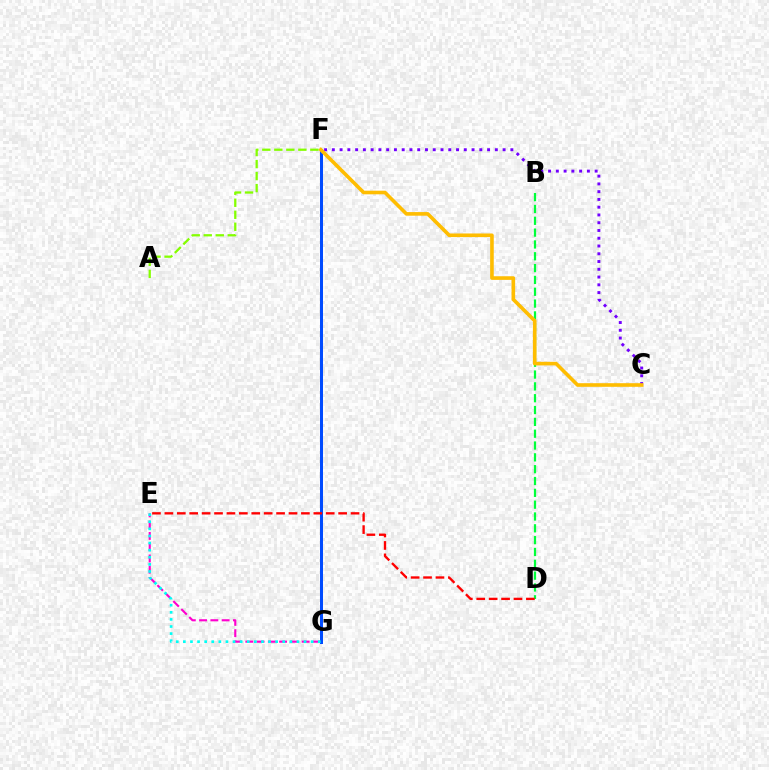{('E', 'G'): [{'color': '#ff00cf', 'line_style': 'dashed', 'thickness': 1.53}, {'color': '#00fff6', 'line_style': 'dotted', 'thickness': 1.93}], ('F', 'G'): [{'color': '#004bff', 'line_style': 'solid', 'thickness': 2.16}], ('B', 'D'): [{'color': '#00ff39', 'line_style': 'dashed', 'thickness': 1.61}], ('C', 'F'): [{'color': '#7200ff', 'line_style': 'dotted', 'thickness': 2.11}, {'color': '#ffbd00', 'line_style': 'solid', 'thickness': 2.6}], ('D', 'E'): [{'color': '#ff0000', 'line_style': 'dashed', 'thickness': 1.69}], ('A', 'F'): [{'color': '#84ff00', 'line_style': 'dashed', 'thickness': 1.63}]}